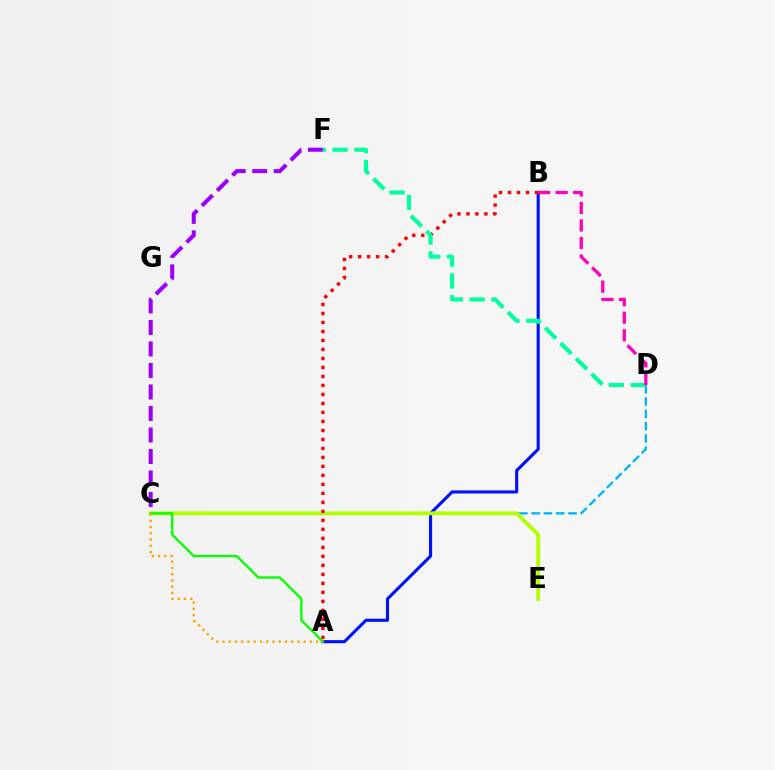{('C', 'D'): [{'color': '#00b5ff', 'line_style': 'dashed', 'thickness': 1.67}], ('A', 'B'): [{'color': '#0010ff', 'line_style': 'solid', 'thickness': 2.23}, {'color': '#ff0000', 'line_style': 'dotted', 'thickness': 2.44}], ('C', 'E'): [{'color': '#b3ff00', 'line_style': 'solid', 'thickness': 2.77}], ('A', 'C'): [{'color': '#08ff00', 'line_style': 'solid', 'thickness': 1.69}, {'color': '#ffa500', 'line_style': 'dotted', 'thickness': 1.7}], ('C', 'F'): [{'color': '#9b00ff', 'line_style': 'dashed', 'thickness': 2.92}], ('D', 'F'): [{'color': '#00ff9d', 'line_style': 'dashed', 'thickness': 2.96}], ('B', 'D'): [{'color': '#ff00bd', 'line_style': 'dashed', 'thickness': 2.38}]}